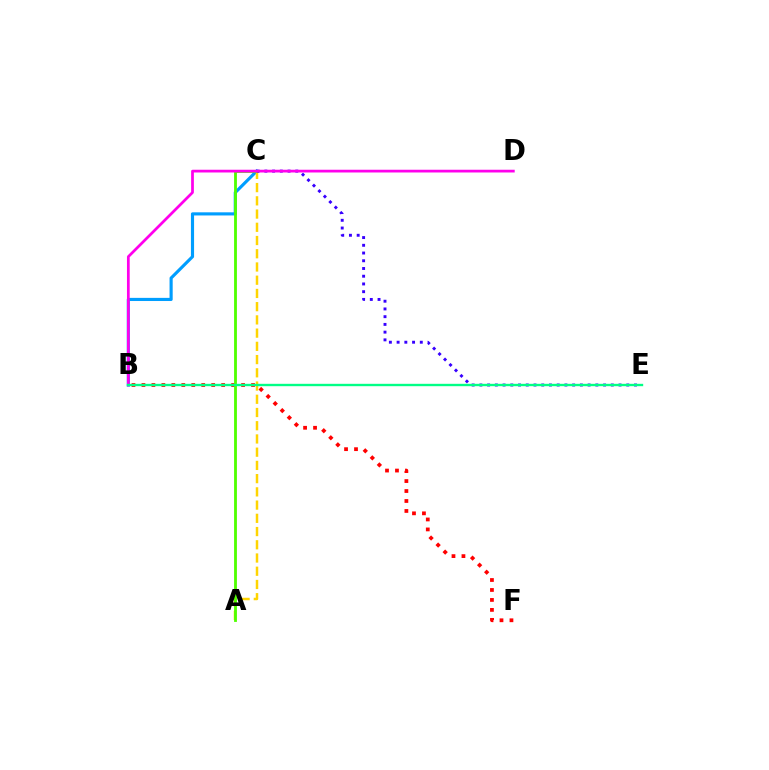{('B', 'F'): [{'color': '#ff0000', 'line_style': 'dotted', 'thickness': 2.71}], ('B', 'C'): [{'color': '#009eff', 'line_style': 'solid', 'thickness': 2.26}], ('A', 'C'): [{'color': '#ffd500', 'line_style': 'dashed', 'thickness': 1.8}, {'color': '#4fff00', 'line_style': 'solid', 'thickness': 2.04}], ('C', 'E'): [{'color': '#3700ff', 'line_style': 'dotted', 'thickness': 2.1}], ('B', 'D'): [{'color': '#ff00ed', 'line_style': 'solid', 'thickness': 1.98}], ('B', 'E'): [{'color': '#00ff86', 'line_style': 'solid', 'thickness': 1.71}]}